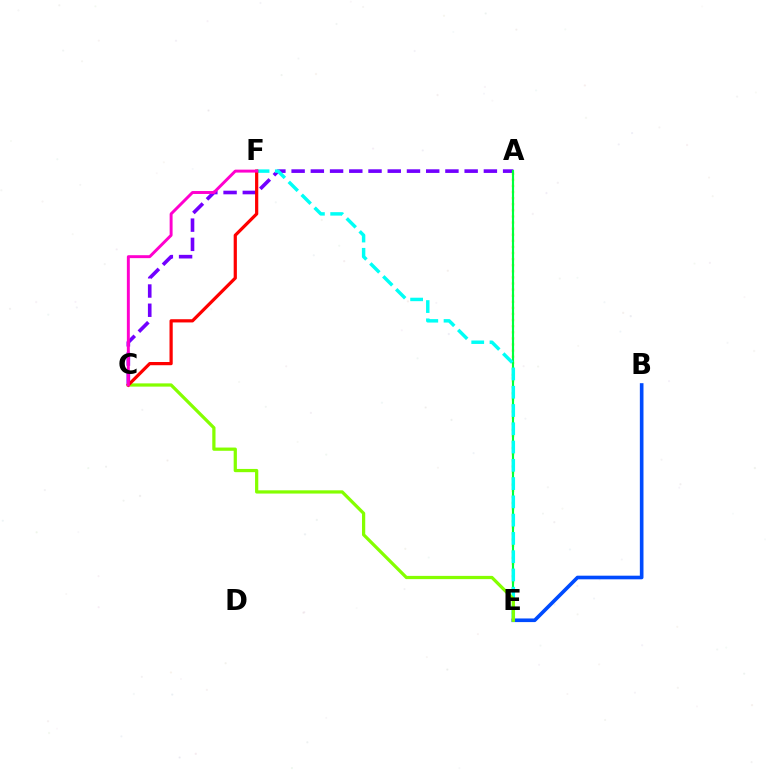{('A', 'C'): [{'color': '#7200ff', 'line_style': 'dashed', 'thickness': 2.61}], ('A', 'E'): [{'color': '#ffbd00', 'line_style': 'dotted', 'thickness': 1.66}, {'color': '#00ff39', 'line_style': 'solid', 'thickness': 1.55}], ('B', 'E'): [{'color': '#004bff', 'line_style': 'solid', 'thickness': 2.62}], ('E', 'F'): [{'color': '#00fff6', 'line_style': 'dashed', 'thickness': 2.48}], ('C', 'E'): [{'color': '#84ff00', 'line_style': 'solid', 'thickness': 2.33}], ('C', 'F'): [{'color': '#ff0000', 'line_style': 'solid', 'thickness': 2.31}, {'color': '#ff00cf', 'line_style': 'solid', 'thickness': 2.12}]}